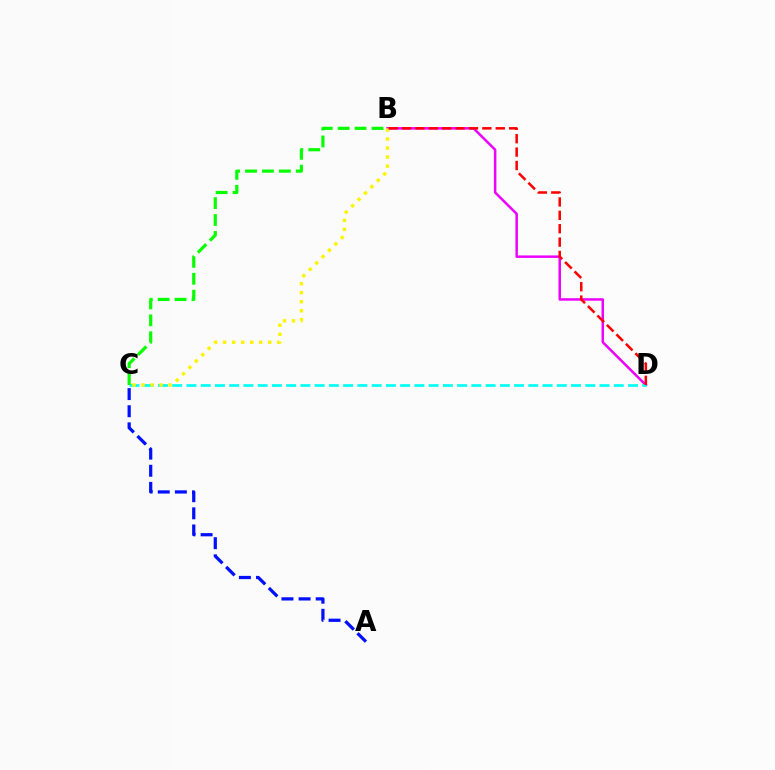{('B', 'D'): [{'color': '#ee00ff', 'line_style': 'solid', 'thickness': 1.81}, {'color': '#ff0000', 'line_style': 'dashed', 'thickness': 1.82}], ('C', 'D'): [{'color': '#00fff6', 'line_style': 'dashed', 'thickness': 1.94}], ('B', 'C'): [{'color': '#fcf500', 'line_style': 'dotted', 'thickness': 2.45}, {'color': '#08ff00', 'line_style': 'dashed', 'thickness': 2.3}], ('A', 'C'): [{'color': '#0010ff', 'line_style': 'dashed', 'thickness': 2.33}]}